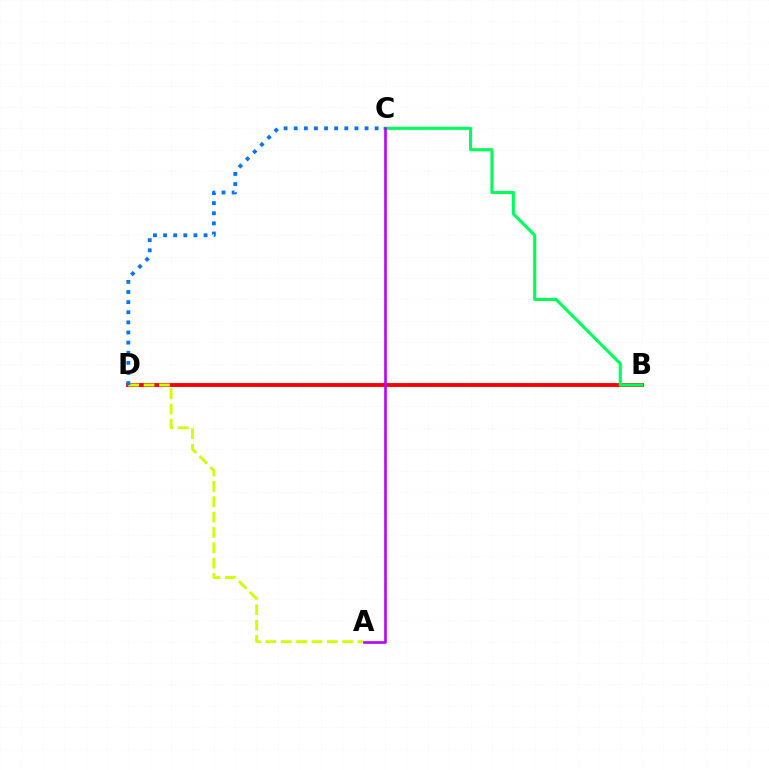{('B', 'D'): [{'color': '#ff0000', 'line_style': 'solid', 'thickness': 2.79}], ('A', 'D'): [{'color': '#d1ff00', 'line_style': 'dashed', 'thickness': 2.09}], ('B', 'C'): [{'color': '#00ff5c', 'line_style': 'solid', 'thickness': 2.24}], ('A', 'C'): [{'color': '#b900ff', 'line_style': 'solid', 'thickness': 1.89}], ('C', 'D'): [{'color': '#0074ff', 'line_style': 'dotted', 'thickness': 2.75}]}